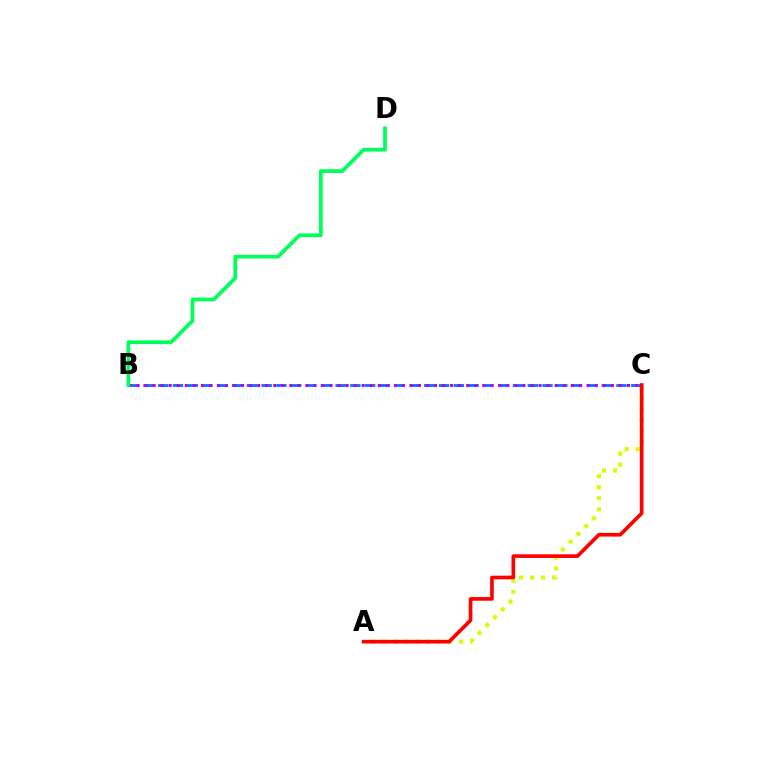{('A', 'C'): [{'color': '#d1ff00', 'line_style': 'dotted', 'thickness': 2.99}, {'color': '#ff0000', 'line_style': 'solid', 'thickness': 2.64}], ('B', 'C'): [{'color': '#0074ff', 'line_style': 'dashed', 'thickness': 2.01}, {'color': '#b900ff', 'line_style': 'dotted', 'thickness': 2.18}], ('B', 'D'): [{'color': '#00ff5c', 'line_style': 'solid', 'thickness': 2.69}]}